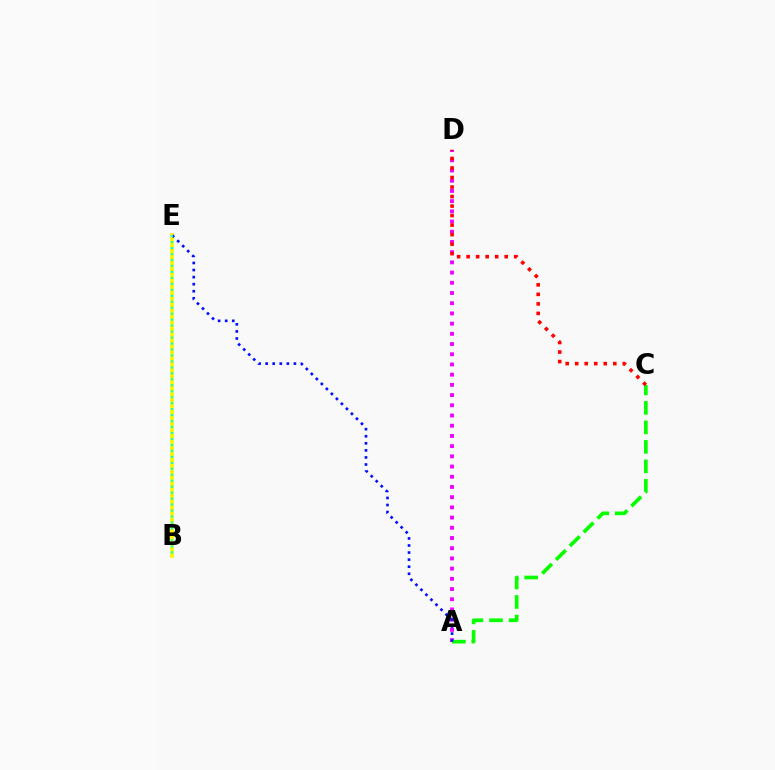{('B', 'E'): [{'color': '#fcf500', 'line_style': 'solid', 'thickness': 2.77}, {'color': '#00fff6', 'line_style': 'dotted', 'thickness': 1.62}], ('A', 'D'): [{'color': '#ee00ff', 'line_style': 'dotted', 'thickness': 2.77}], ('A', 'C'): [{'color': '#08ff00', 'line_style': 'dashed', 'thickness': 2.65}], ('A', 'E'): [{'color': '#0010ff', 'line_style': 'dotted', 'thickness': 1.92}], ('C', 'D'): [{'color': '#ff0000', 'line_style': 'dotted', 'thickness': 2.59}]}